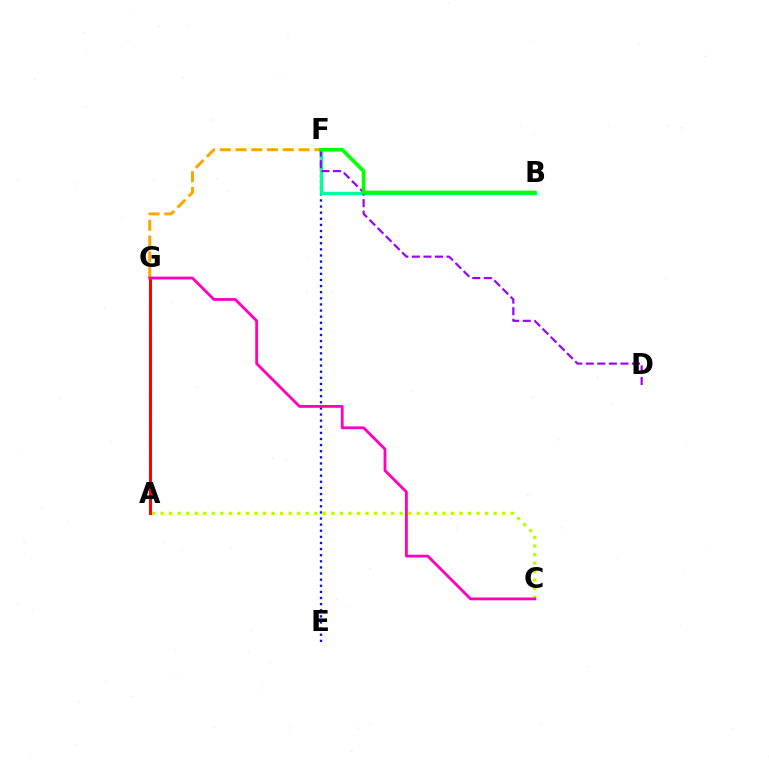{('A', 'G'): [{'color': '#00b5ff', 'line_style': 'dashed', 'thickness': 2.24}, {'color': '#ff0000', 'line_style': 'solid', 'thickness': 2.15}], ('F', 'G'): [{'color': '#ffa500', 'line_style': 'dashed', 'thickness': 2.14}], ('A', 'C'): [{'color': '#b3ff00', 'line_style': 'dotted', 'thickness': 2.32}], ('E', 'F'): [{'color': '#0010ff', 'line_style': 'dotted', 'thickness': 1.66}], ('B', 'F'): [{'color': '#00ff9d', 'line_style': 'solid', 'thickness': 2.4}, {'color': '#08ff00', 'line_style': 'solid', 'thickness': 2.66}], ('D', 'F'): [{'color': '#9b00ff', 'line_style': 'dashed', 'thickness': 1.57}], ('C', 'G'): [{'color': '#ff00bd', 'line_style': 'solid', 'thickness': 2.03}]}